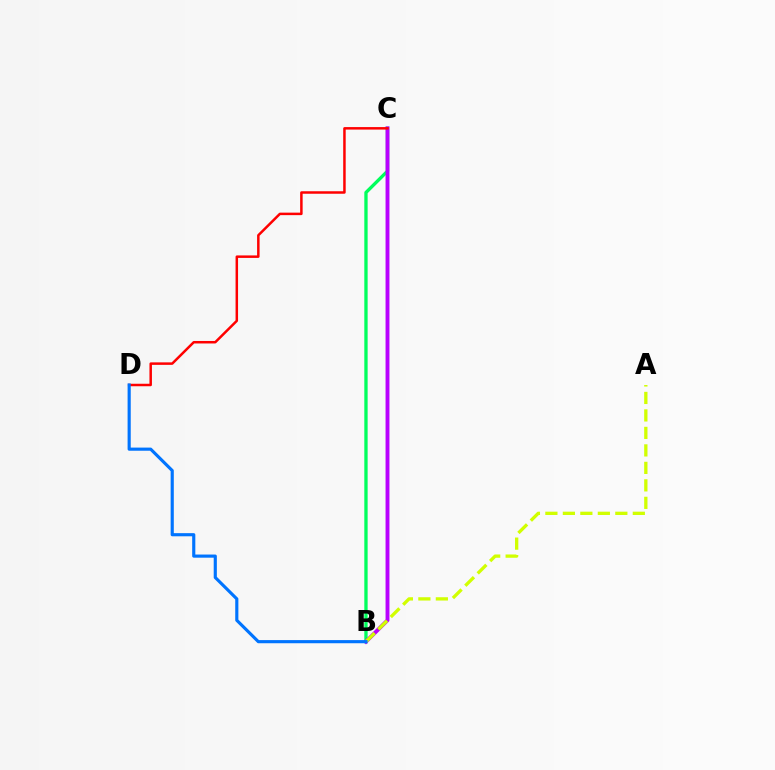{('B', 'C'): [{'color': '#00ff5c', 'line_style': 'solid', 'thickness': 2.39}, {'color': '#b900ff', 'line_style': 'solid', 'thickness': 2.81}], ('A', 'B'): [{'color': '#d1ff00', 'line_style': 'dashed', 'thickness': 2.38}], ('C', 'D'): [{'color': '#ff0000', 'line_style': 'solid', 'thickness': 1.8}], ('B', 'D'): [{'color': '#0074ff', 'line_style': 'solid', 'thickness': 2.26}]}